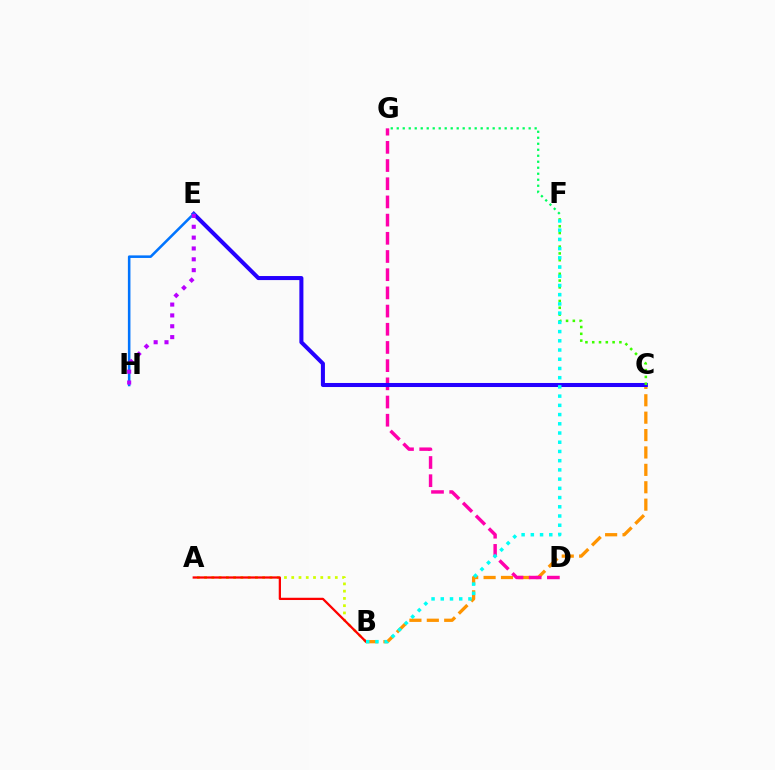{('A', 'B'): [{'color': '#d1ff00', 'line_style': 'dotted', 'thickness': 1.97}, {'color': '#ff0000', 'line_style': 'solid', 'thickness': 1.63}], ('B', 'C'): [{'color': '#ff9400', 'line_style': 'dashed', 'thickness': 2.36}], ('D', 'G'): [{'color': '#ff00ac', 'line_style': 'dashed', 'thickness': 2.47}], ('C', 'E'): [{'color': '#2500ff', 'line_style': 'solid', 'thickness': 2.91}], ('F', 'G'): [{'color': '#00ff5c', 'line_style': 'dotted', 'thickness': 1.63}], ('C', 'F'): [{'color': '#3dff00', 'line_style': 'dotted', 'thickness': 1.85}], ('B', 'F'): [{'color': '#00fff6', 'line_style': 'dotted', 'thickness': 2.51}], ('E', 'H'): [{'color': '#0074ff', 'line_style': 'solid', 'thickness': 1.84}, {'color': '#b900ff', 'line_style': 'dotted', 'thickness': 2.95}]}